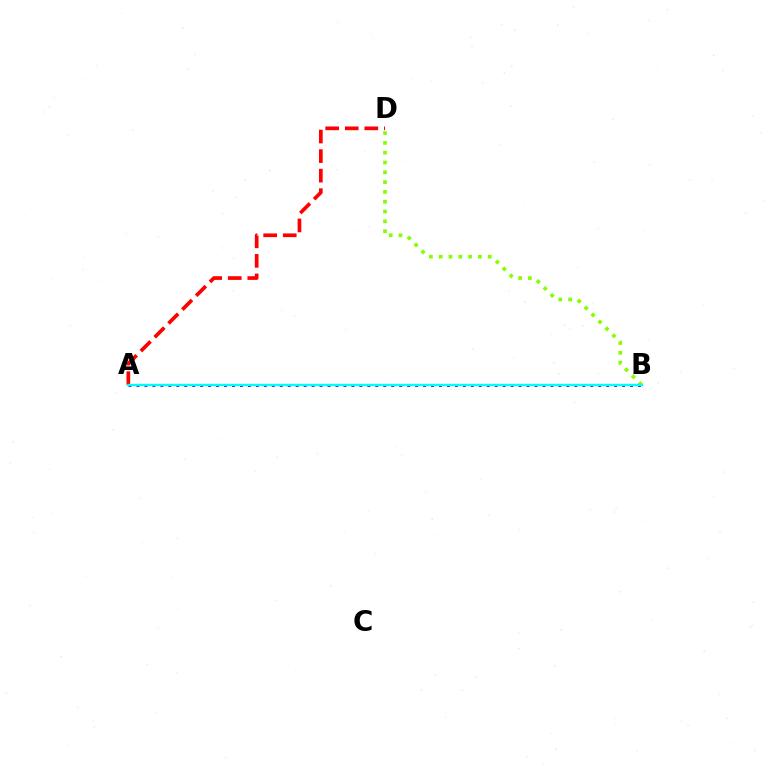{('A', 'B'): [{'color': '#7200ff', 'line_style': 'dotted', 'thickness': 2.16}, {'color': '#00fff6', 'line_style': 'solid', 'thickness': 1.69}], ('A', 'D'): [{'color': '#ff0000', 'line_style': 'dashed', 'thickness': 2.66}], ('B', 'D'): [{'color': '#84ff00', 'line_style': 'dotted', 'thickness': 2.66}]}